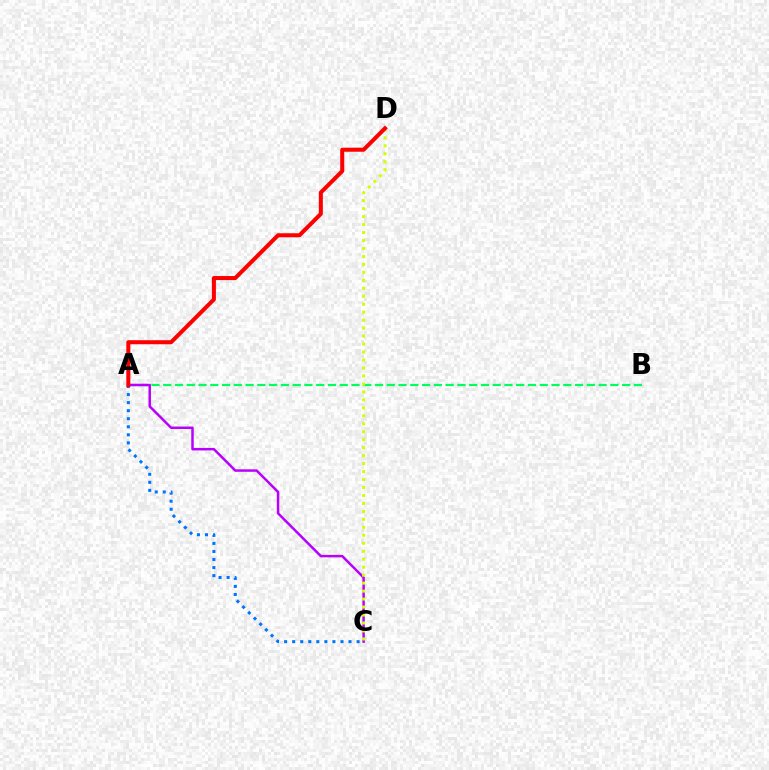{('A', 'B'): [{'color': '#00ff5c', 'line_style': 'dashed', 'thickness': 1.6}], ('A', 'C'): [{'color': '#b900ff', 'line_style': 'solid', 'thickness': 1.79}, {'color': '#0074ff', 'line_style': 'dotted', 'thickness': 2.19}], ('C', 'D'): [{'color': '#d1ff00', 'line_style': 'dotted', 'thickness': 2.17}], ('A', 'D'): [{'color': '#ff0000', 'line_style': 'solid', 'thickness': 2.9}]}